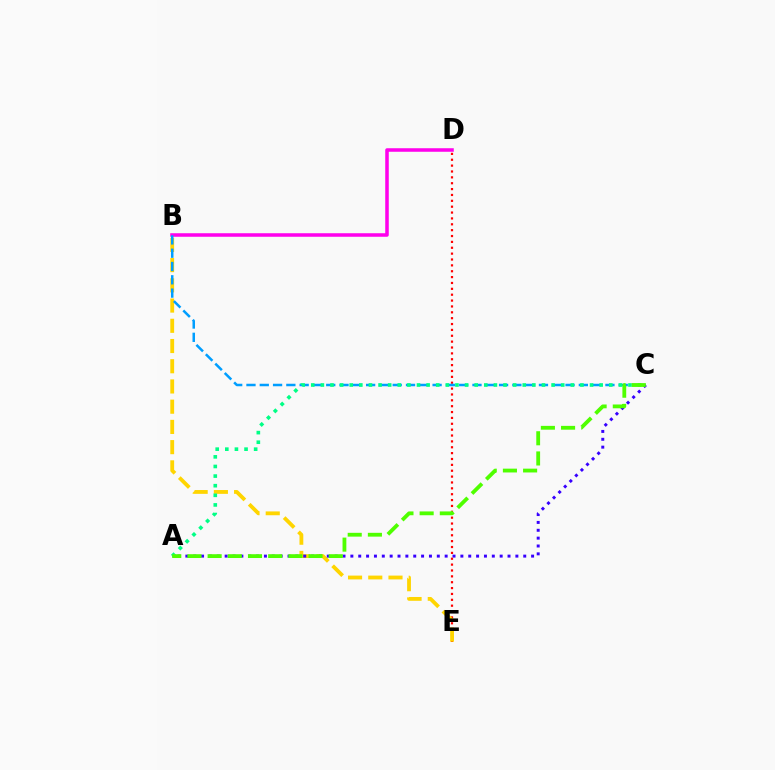{('D', 'E'): [{'color': '#ff0000', 'line_style': 'dotted', 'thickness': 1.59}], ('B', 'E'): [{'color': '#ffd500', 'line_style': 'dashed', 'thickness': 2.75}], ('B', 'D'): [{'color': '#ff00ed', 'line_style': 'solid', 'thickness': 2.54}], ('B', 'C'): [{'color': '#009eff', 'line_style': 'dashed', 'thickness': 1.81}], ('A', 'C'): [{'color': '#3700ff', 'line_style': 'dotted', 'thickness': 2.13}, {'color': '#00ff86', 'line_style': 'dotted', 'thickness': 2.61}, {'color': '#4fff00', 'line_style': 'dashed', 'thickness': 2.74}]}